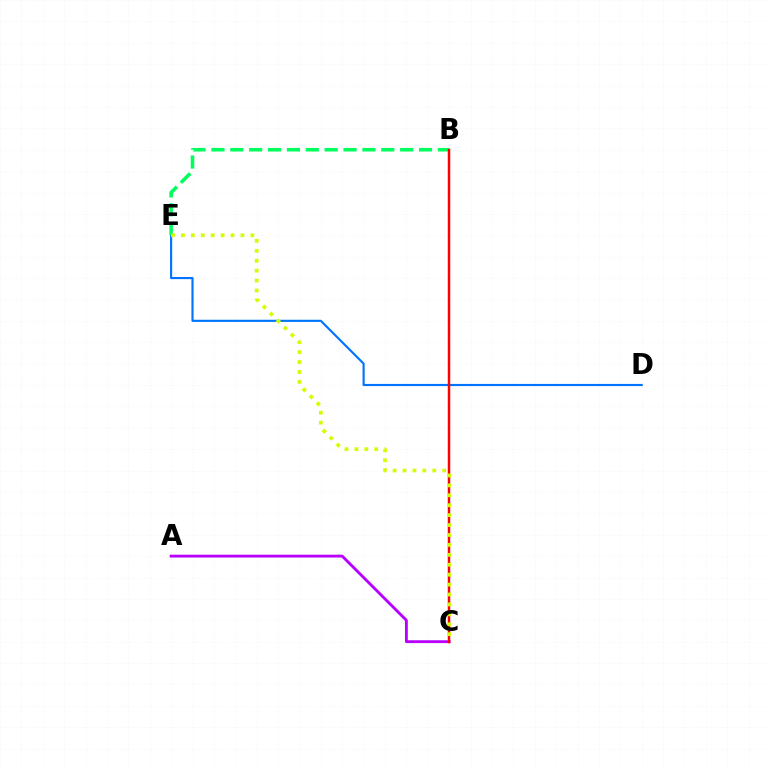{('A', 'C'): [{'color': '#b900ff', 'line_style': 'solid', 'thickness': 2.05}], ('D', 'E'): [{'color': '#0074ff', 'line_style': 'solid', 'thickness': 1.55}], ('B', 'E'): [{'color': '#00ff5c', 'line_style': 'dashed', 'thickness': 2.56}], ('B', 'C'): [{'color': '#ff0000', 'line_style': 'solid', 'thickness': 1.78}], ('C', 'E'): [{'color': '#d1ff00', 'line_style': 'dotted', 'thickness': 2.7}]}